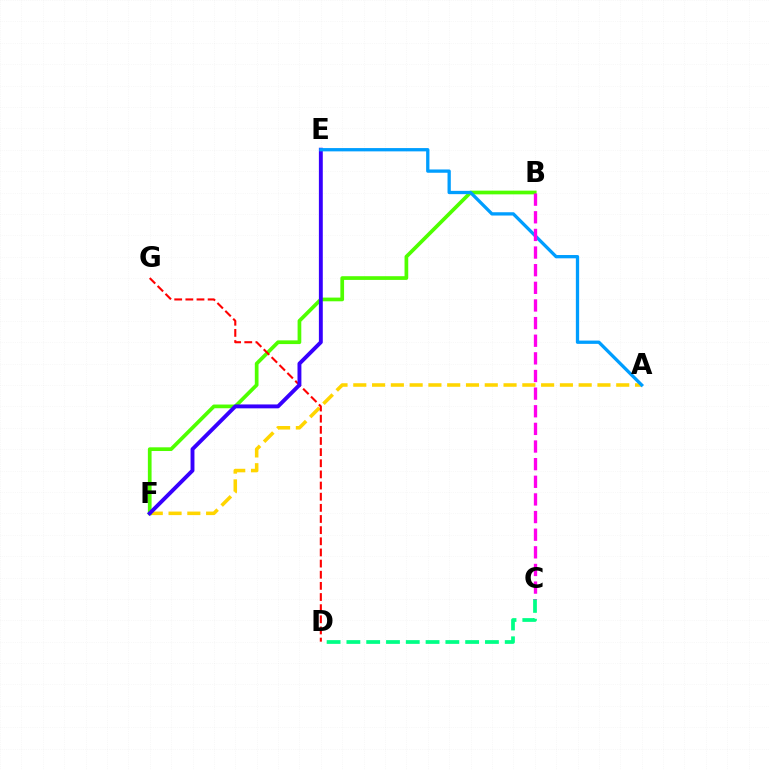{('A', 'F'): [{'color': '#ffd500', 'line_style': 'dashed', 'thickness': 2.55}], ('B', 'F'): [{'color': '#4fff00', 'line_style': 'solid', 'thickness': 2.67}], ('D', 'G'): [{'color': '#ff0000', 'line_style': 'dashed', 'thickness': 1.51}], ('E', 'F'): [{'color': '#3700ff', 'line_style': 'solid', 'thickness': 2.81}], ('A', 'E'): [{'color': '#009eff', 'line_style': 'solid', 'thickness': 2.37}], ('C', 'D'): [{'color': '#00ff86', 'line_style': 'dashed', 'thickness': 2.69}], ('B', 'C'): [{'color': '#ff00ed', 'line_style': 'dashed', 'thickness': 2.4}]}